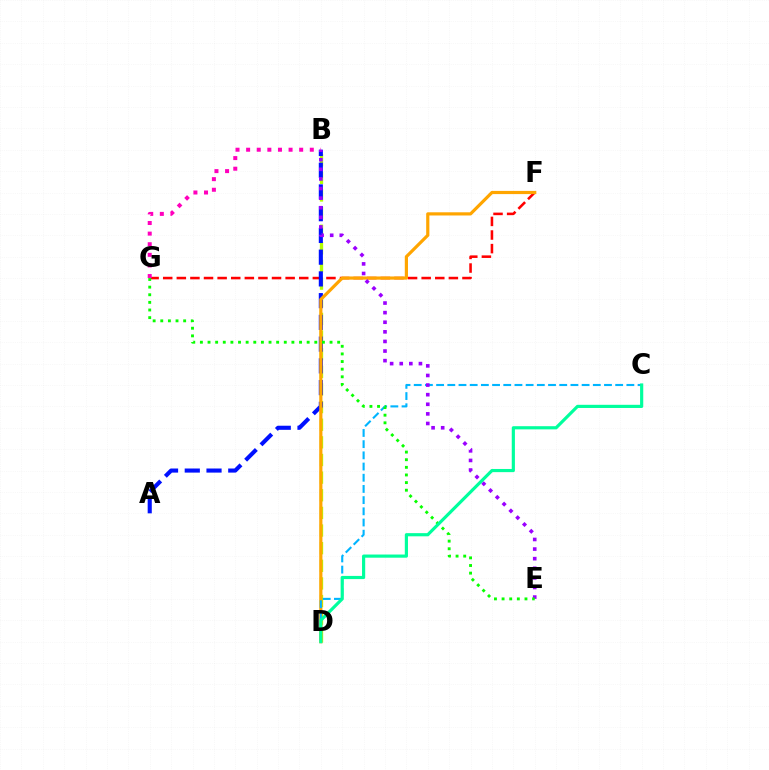{('B', 'D'): [{'color': '#b3ff00', 'line_style': 'dashed', 'thickness': 2.4}], ('F', 'G'): [{'color': '#ff0000', 'line_style': 'dashed', 'thickness': 1.85}], ('A', 'B'): [{'color': '#0010ff', 'line_style': 'dashed', 'thickness': 2.95}], ('D', 'F'): [{'color': '#ffa500', 'line_style': 'solid', 'thickness': 2.3}], ('C', 'D'): [{'color': '#00b5ff', 'line_style': 'dashed', 'thickness': 1.52}, {'color': '#00ff9d', 'line_style': 'solid', 'thickness': 2.28}], ('B', 'G'): [{'color': '#ff00bd', 'line_style': 'dotted', 'thickness': 2.88}], ('B', 'E'): [{'color': '#9b00ff', 'line_style': 'dotted', 'thickness': 2.61}], ('E', 'G'): [{'color': '#08ff00', 'line_style': 'dotted', 'thickness': 2.07}]}